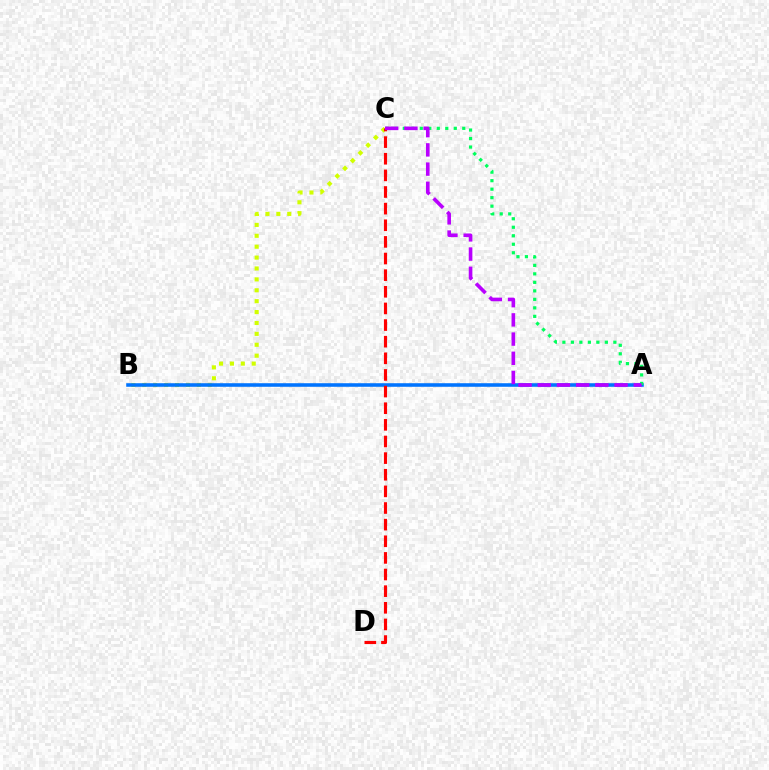{('B', 'C'): [{'color': '#d1ff00', 'line_style': 'dotted', 'thickness': 2.96}], ('A', 'B'): [{'color': '#0074ff', 'line_style': 'solid', 'thickness': 2.57}], ('A', 'C'): [{'color': '#00ff5c', 'line_style': 'dotted', 'thickness': 2.31}, {'color': '#b900ff', 'line_style': 'dashed', 'thickness': 2.61}], ('C', 'D'): [{'color': '#ff0000', 'line_style': 'dashed', 'thickness': 2.26}]}